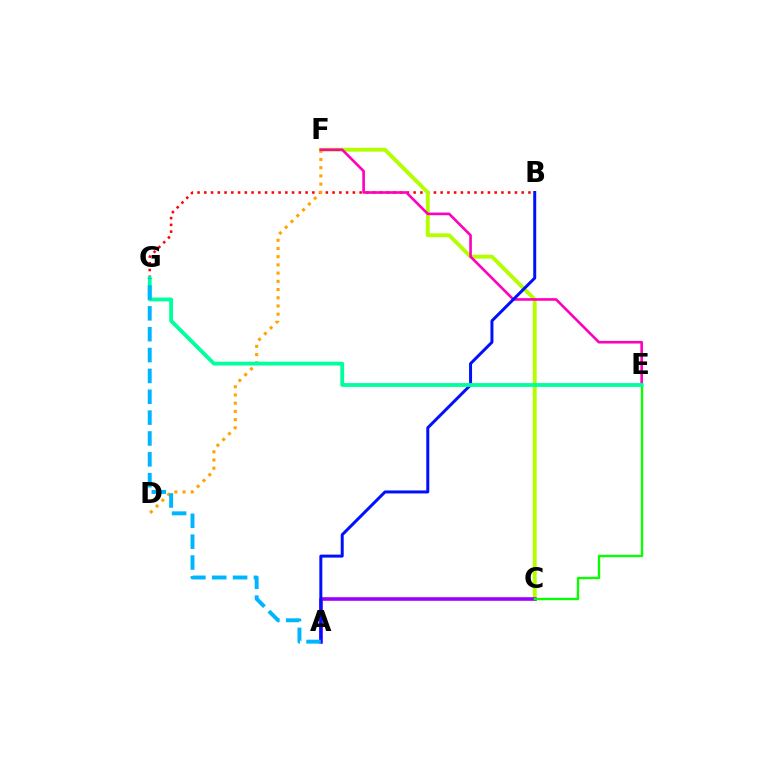{('B', 'G'): [{'color': '#ff0000', 'line_style': 'dotted', 'thickness': 1.83}], ('C', 'F'): [{'color': '#b3ff00', 'line_style': 'solid', 'thickness': 2.79}], ('D', 'F'): [{'color': '#ffa500', 'line_style': 'dotted', 'thickness': 2.23}], ('E', 'F'): [{'color': '#ff00bd', 'line_style': 'solid', 'thickness': 1.9}], ('A', 'C'): [{'color': '#9b00ff', 'line_style': 'solid', 'thickness': 2.6}], ('A', 'B'): [{'color': '#0010ff', 'line_style': 'solid', 'thickness': 2.15}], ('C', 'E'): [{'color': '#08ff00', 'line_style': 'solid', 'thickness': 1.69}], ('E', 'G'): [{'color': '#00ff9d', 'line_style': 'solid', 'thickness': 2.74}], ('A', 'G'): [{'color': '#00b5ff', 'line_style': 'dashed', 'thickness': 2.83}]}